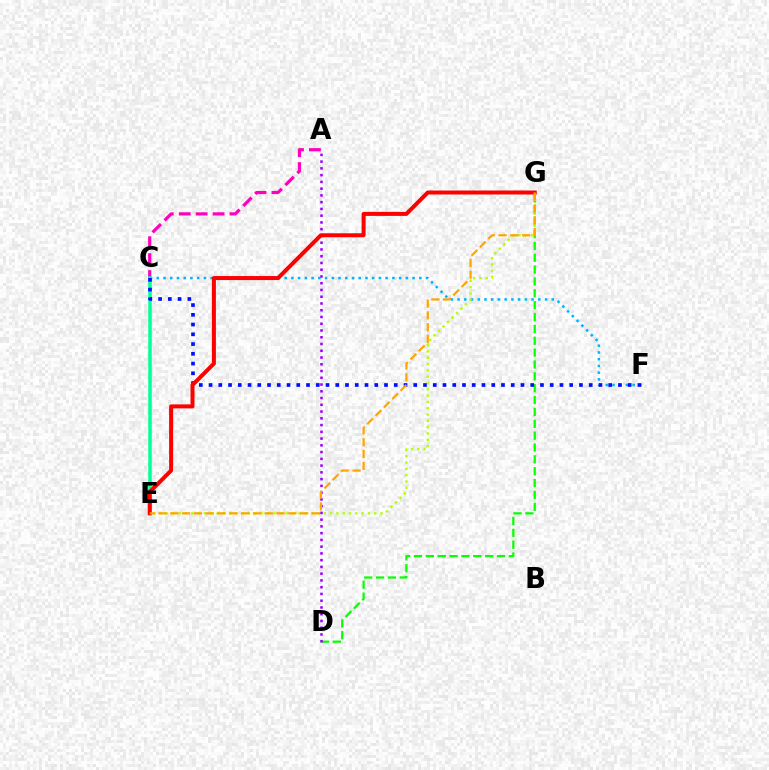{('A', 'C'): [{'color': '#ff00bd', 'line_style': 'dashed', 'thickness': 2.3}], ('C', 'F'): [{'color': '#00b5ff', 'line_style': 'dotted', 'thickness': 1.83}, {'color': '#0010ff', 'line_style': 'dotted', 'thickness': 2.65}], ('D', 'G'): [{'color': '#08ff00', 'line_style': 'dashed', 'thickness': 1.61}], ('E', 'G'): [{'color': '#b3ff00', 'line_style': 'dotted', 'thickness': 1.71}, {'color': '#ff0000', 'line_style': 'solid', 'thickness': 2.89}, {'color': '#ffa500', 'line_style': 'dashed', 'thickness': 1.6}], ('A', 'D'): [{'color': '#9b00ff', 'line_style': 'dotted', 'thickness': 1.84}], ('C', 'E'): [{'color': '#00ff9d', 'line_style': 'solid', 'thickness': 2.52}]}